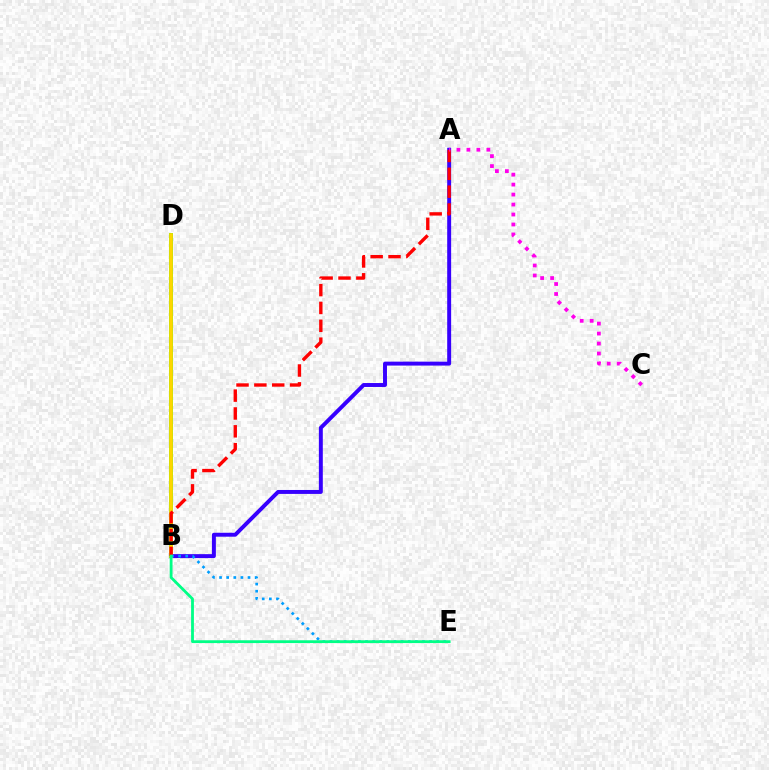{('A', 'B'): [{'color': '#3700ff', 'line_style': 'solid', 'thickness': 2.84}, {'color': '#ff0000', 'line_style': 'dashed', 'thickness': 2.43}], ('B', 'D'): [{'color': '#4fff00', 'line_style': 'solid', 'thickness': 2.78}, {'color': '#ffd500', 'line_style': 'solid', 'thickness': 2.57}], ('B', 'E'): [{'color': '#009eff', 'line_style': 'dotted', 'thickness': 1.93}, {'color': '#00ff86', 'line_style': 'solid', 'thickness': 2.03}], ('A', 'C'): [{'color': '#ff00ed', 'line_style': 'dotted', 'thickness': 2.71}]}